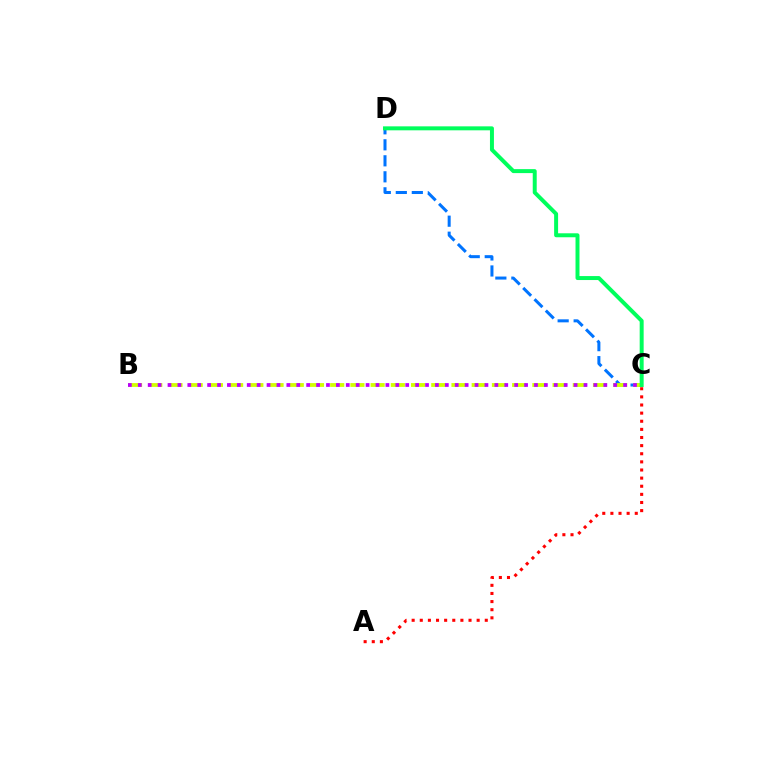{('C', 'D'): [{'color': '#0074ff', 'line_style': 'dashed', 'thickness': 2.17}, {'color': '#00ff5c', 'line_style': 'solid', 'thickness': 2.86}], ('A', 'C'): [{'color': '#ff0000', 'line_style': 'dotted', 'thickness': 2.21}], ('B', 'C'): [{'color': '#d1ff00', 'line_style': 'dashed', 'thickness': 2.75}, {'color': '#b900ff', 'line_style': 'dotted', 'thickness': 2.69}]}